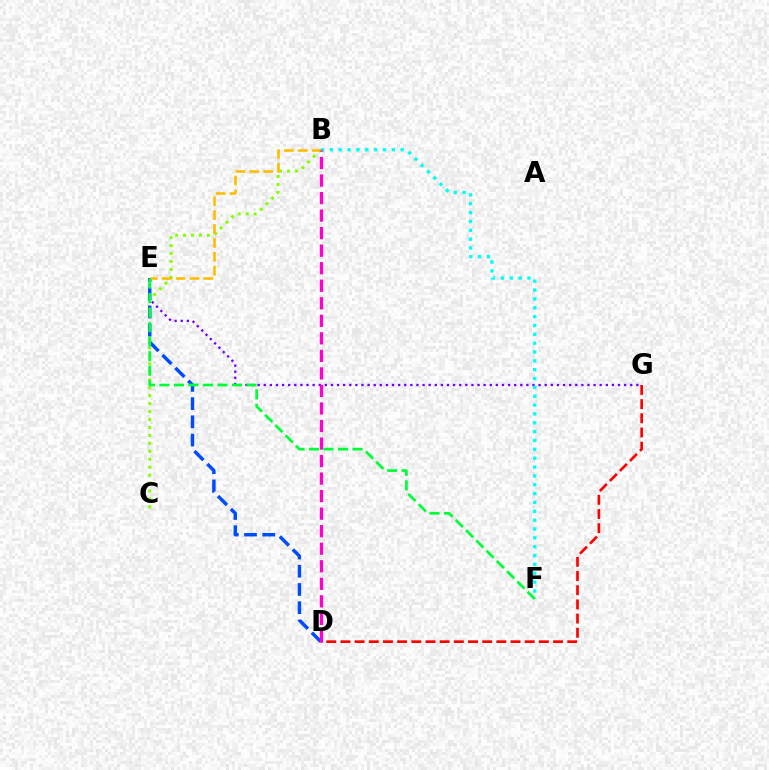{('E', 'G'): [{'color': '#7200ff', 'line_style': 'dotted', 'thickness': 1.66}], ('B', 'C'): [{'color': '#84ff00', 'line_style': 'dotted', 'thickness': 2.16}], ('D', 'E'): [{'color': '#004bff', 'line_style': 'dashed', 'thickness': 2.48}], ('B', 'F'): [{'color': '#00fff6', 'line_style': 'dotted', 'thickness': 2.4}], ('B', 'E'): [{'color': '#ffbd00', 'line_style': 'dashed', 'thickness': 1.89}], ('E', 'F'): [{'color': '#00ff39', 'line_style': 'dashed', 'thickness': 1.97}], ('D', 'G'): [{'color': '#ff0000', 'line_style': 'dashed', 'thickness': 1.93}], ('B', 'D'): [{'color': '#ff00cf', 'line_style': 'dashed', 'thickness': 2.38}]}